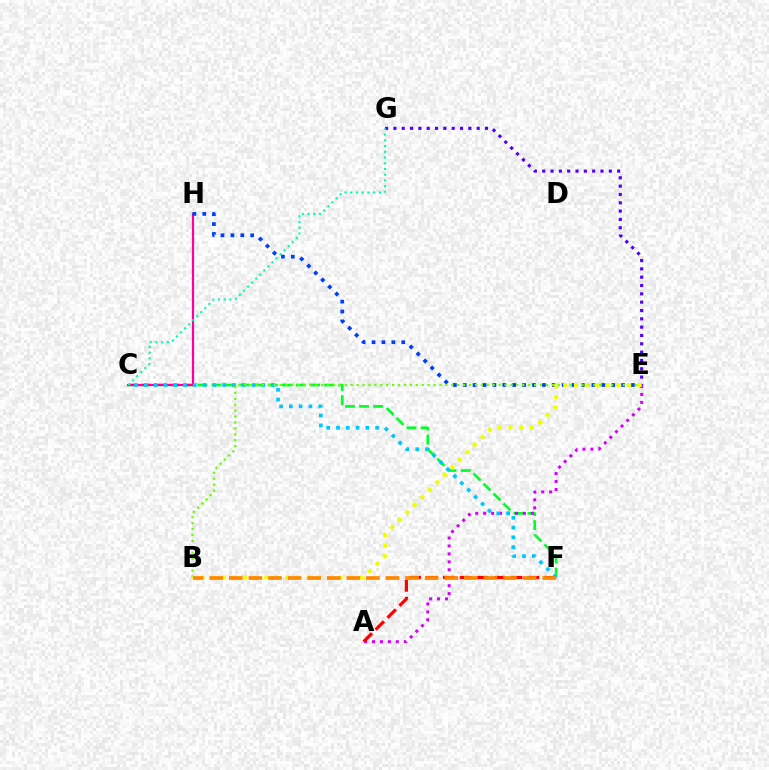{('E', 'G'): [{'color': '#4f00ff', 'line_style': 'dotted', 'thickness': 2.26}], ('C', 'F'): [{'color': '#00ff27', 'line_style': 'dashed', 'thickness': 1.91}, {'color': '#00c7ff', 'line_style': 'dotted', 'thickness': 2.66}], ('C', 'H'): [{'color': '#ff00a0', 'line_style': 'solid', 'thickness': 1.58}], ('A', 'E'): [{'color': '#d600ff', 'line_style': 'dotted', 'thickness': 2.16}], ('A', 'F'): [{'color': '#ff0000', 'line_style': 'dashed', 'thickness': 2.3}], ('C', 'G'): [{'color': '#00ffaf', 'line_style': 'dotted', 'thickness': 1.56}], ('E', 'H'): [{'color': '#003fff', 'line_style': 'dotted', 'thickness': 2.69}], ('B', 'E'): [{'color': '#66ff00', 'line_style': 'dotted', 'thickness': 1.61}, {'color': '#eeff00', 'line_style': 'dotted', 'thickness': 2.89}], ('B', 'F'): [{'color': '#ff8800', 'line_style': 'dashed', 'thickness': 2.66}]}